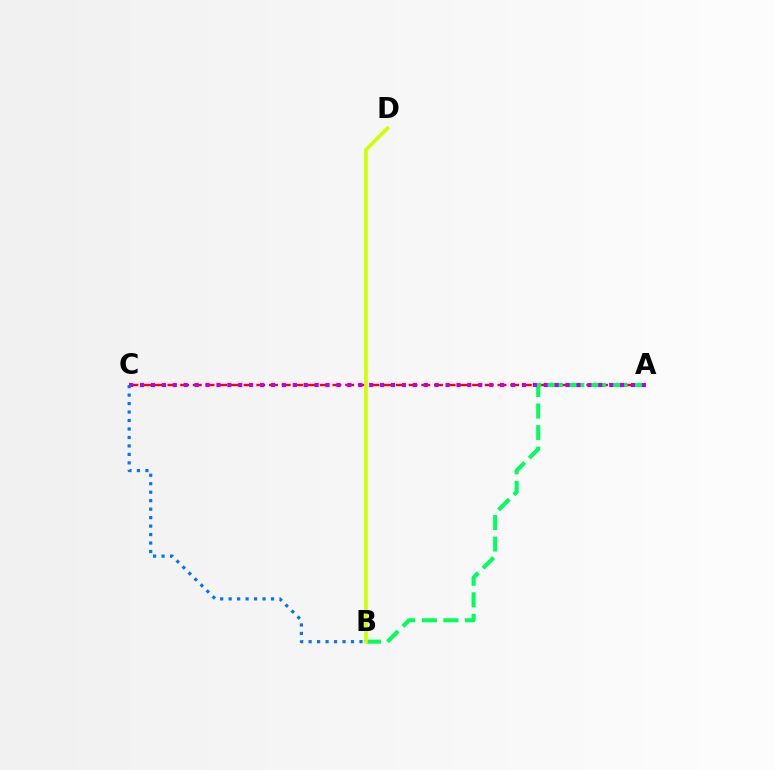{('A', 'C'): [{'color': '#ff0000', 'line_style': 'dashed', 'thickness': 1.72}, {'color': '#b900ff', 'line_style': 'dotted', 'thickness': 2.96}], ('A', 'B'): [{'color': '#00ff5c', 'line_style': 'dashed', 'thickness': 2.93}], ('B', 'C'): [{'color': '#0074ff', 'line_style': 'dotted', 'thickness': 2.3}], ('B', 'D'): [{'color': '#d1ff00', 'line_style': 'solid', 'thickness': 2.66}]}